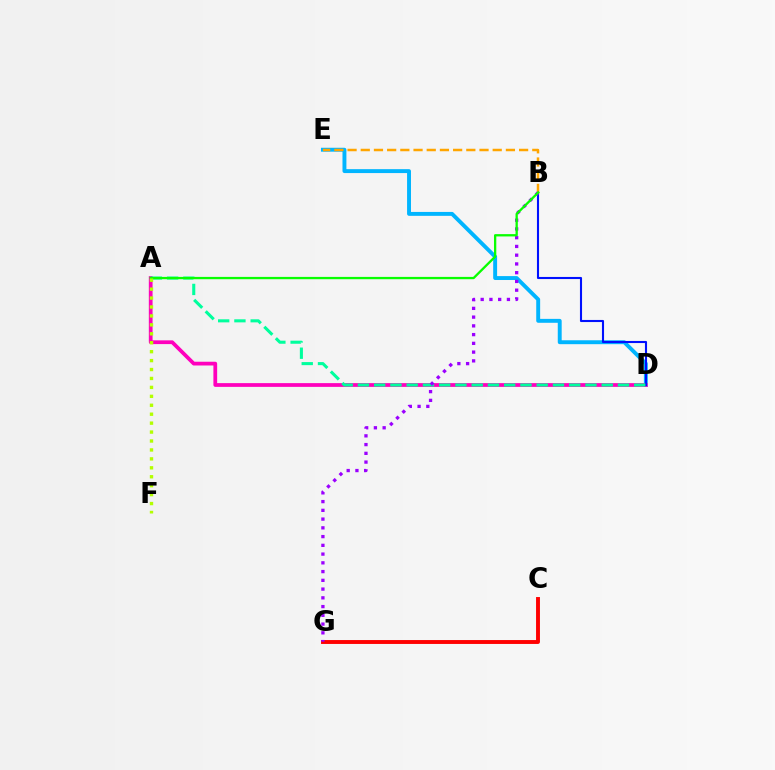{('D', 'E'): [{'color': '#00b5ff', 'line_style': 'solid', 'thickness': 2.82}], ('A', 'D'): [{'color': '#ff00bd', 'line_style': 'solid', 'thickness': 2.7}, {'color': '#00ff9d', 'line_style': 'dashed', 'thickness': 2.21}], ('B', 'D'): [{'color': '#0010ff', 'line_style': 'solid', 'thickness': 1.51}], ('C', 'G'): [{'color': '#ff0000', 'line_style': 'solid', 'thickness': 2.81}], ('B', 'E'): [{'color': '#ffa500', 'line_style': 'dashed', 'thickness': 1.79}], ('B', 'G'): [{'color': '#9b00ff', 'line_style': 'dotted', 'thickness': 2.38}], ('A', 'B'): [{'color': '#08ff00', 'line_style': 'solid', 'thickness': 1.66}], ('A', 'F'): [{'color': '#b3ff00', 'line_style': 'dotted', 'thickness': 2.43}]}